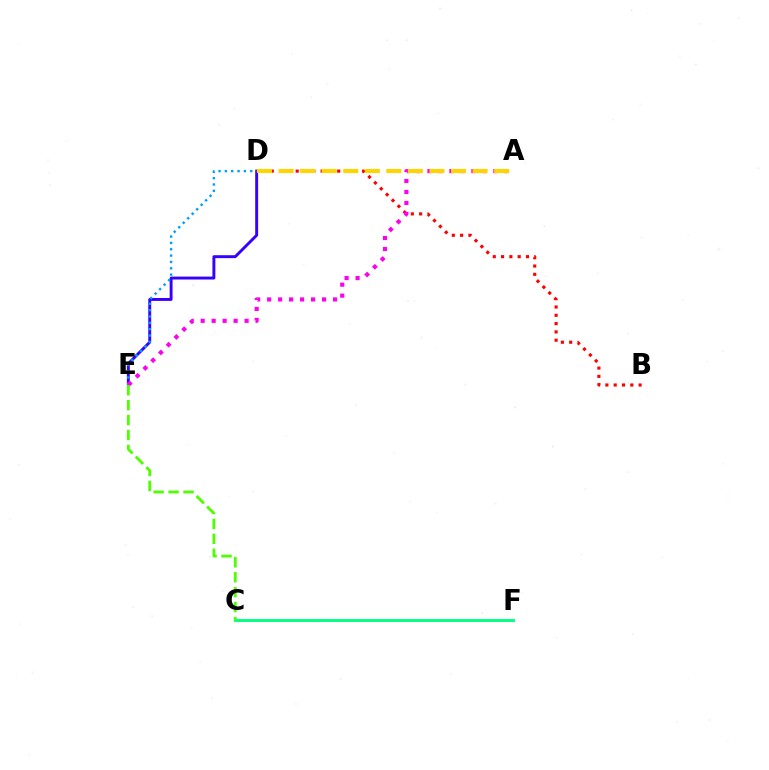{('B', 'D'): [{'color': '#ff0000', 'line_style': 'dotted', 'thickness': 2.26}], ('D', 'E'): [{'color': '#3700ff', 'line_style': 'solid', 'thickness': 2.1}, {'color': '#009eff', 'line_style': 'dotted', 'thickness': 1.72}], ('A', 'E'): [{'color': '#ff00ed', 'line_style': 'dotted', 'thickness': 2.98}], ('A', 'D'): [{'color': '#ffd500', 'line_style': 'dashed', 'thickness': 2.93}], ('C', 'F'): [{'color': '#00ff86', 'line_style': 'solid', 'thickness': 2.09}], ('C', 'E'): [{'color': '#4fff00', 'line_style': 'dashed', 'thickness': 2.03}]}